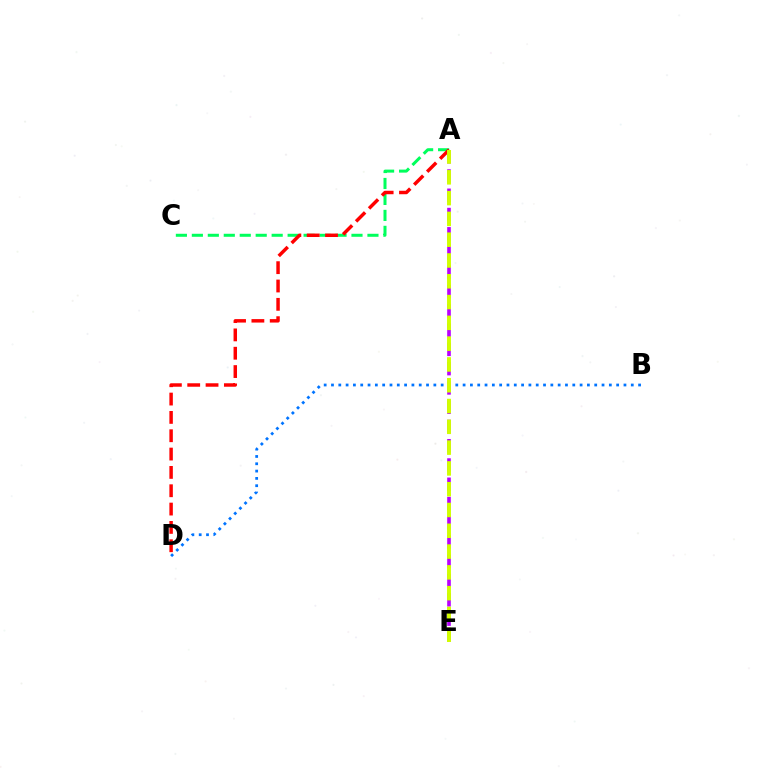{('A', 'C'): [{'color': '#00ff5c', 'line_style': 'dashed', 'thickness': 2.17}], ('A', 'D'): [{'color': '#ff0000', 'line_style': 'dashed', 'thickness': 2.49}], ('B', 'D'): [{'color': '#0074ff', 'line_style': 'dotted', 'thickness': 1.99}], ('A', 'E'): [{'color': '#b900ff', 'line_style': 'dashed', 'thickness': 2.62}, {'color': '#d1ff00', 'line_style': 'dashed', 'thickness': 2.82}]}